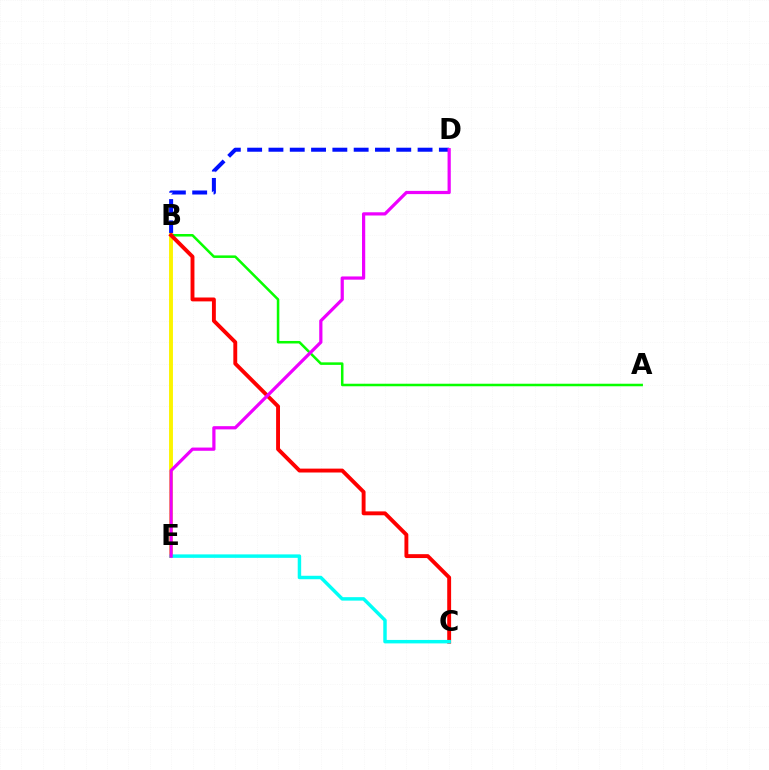{('A', 'B'): [{'color': '#08ff00', 'line_style': 'solid', 'thickness': 1.82}], ('B', 'D'): [{'color': '#0010ff', 'line_style': 'dashed', 'thickness': 2.89}], ('B', 'E'): [{'color': '#fcf500', 'line_style': 'solid', 'thickness': 2.81}], ('B', 'C'): [{'color': '#ff0000', 'line_style': 'solid', 'thickness': 2.8}], ('C', 'E'): [{'color': '#00fff6', 'line_style': 'solid', 'thickness': 2.49}], ('D', 'E'): [{'color': '#ee00ff', 'line_style': 'solid', 'thickness': 2.32}]}